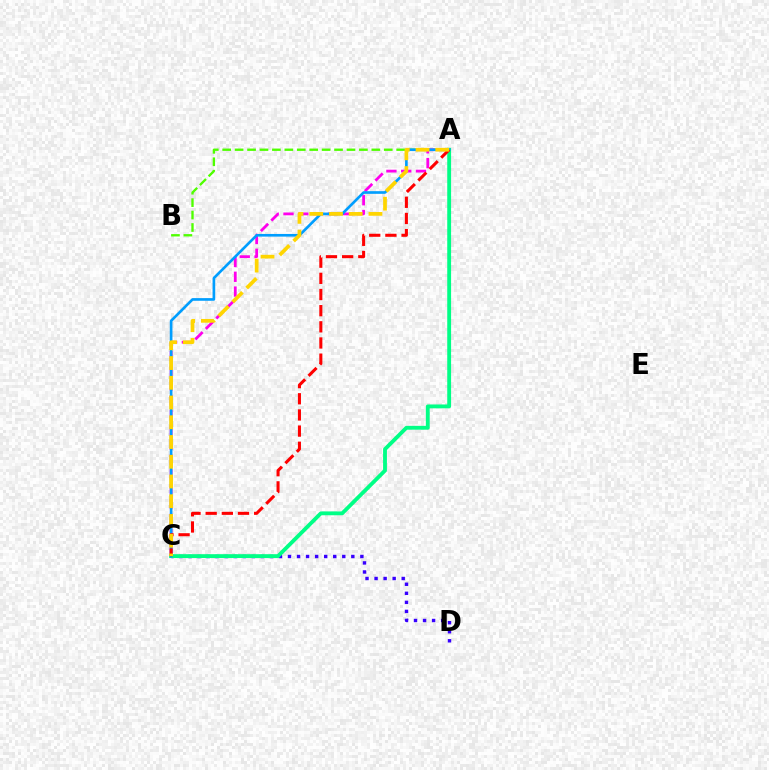{('A', 'B'): [{'color': '#4fff00', 'line_style': 'dashed', 'thickness': 1.69}], ('A', 'C'): [{'color': '#ff00ed', 'line_style': 'dashed', 'thickness': 2.01}, {'color': '#00ff86', 'line_style': 'solid', 'thickness': 2.77}, {'color': '#009eff', 'line_style': 'solid', 'thickness': 1.91}, {'color': '#ff0000', 'line_style': 'dashed', 'thickness': 2.2}, {'color': '#ffd500', 'line_style': 'dashed', 'thickness': 2.68}], ('C', 'D'): [{'color': '#3700ff', 'line_style': 'dotted', 'thickness': 2.46}]}